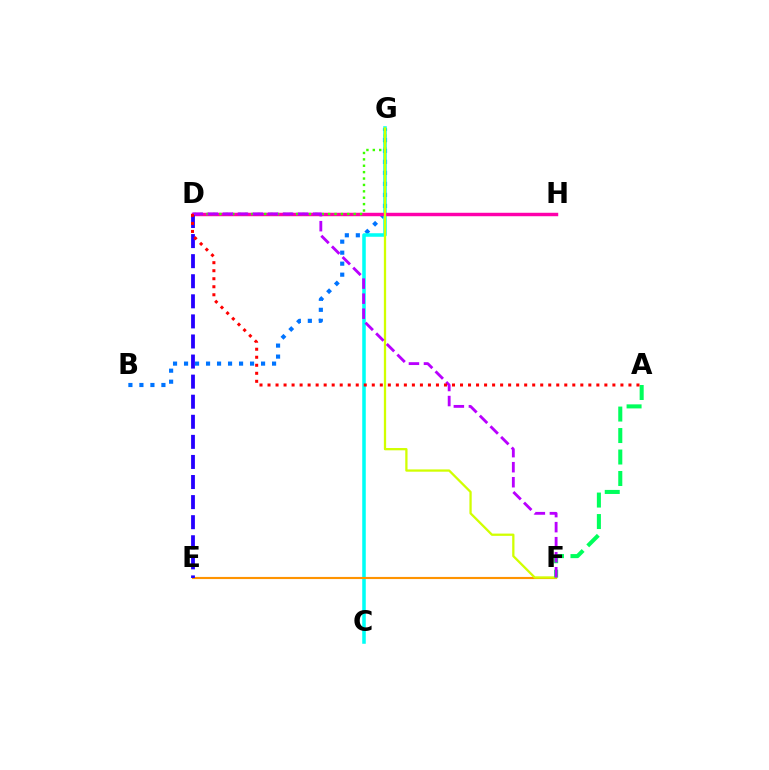{('B', 'G'): [{'color': '#0074ff', 'line_style': 'dotted', 'thickness': 2.99}], ('C', 'G'): [{'color': '#00fff6', 'line_style': 'solid', 'thickness': 2.55}], ('D', 'H'): [{'color': '#ff00ac', 'line_style': 'solid', 'thickness': 2.48}], ('E', 'F'): [{'color': '#ff9400', 'line_style': 'solid', 'thickness': 1.53}], ('D', 'G'): [{'color': '#3dff00', 'line_style': 'dotted', 'thickness': 1.74}], ('F', 'G'): [{'color': '#d1ff00', 'line_style': 'solid', 'thickness': 1.64}], ('A', 'F'): [{'color': '#00ff5c', 'line_style': 'dashed', 'thickness': 2.92}], ('D', 'E'): [{'color': '#2500ff', 'line_style': 'dashed', 'thickness': 2.73}], ('D', 'F'): [{'color': '#b900ff', 'line_style': 'dashed', 'thickness': 2.04}], ('A', 'D'): [{'color': '#ff0000', 'line_style': 'dotted', 'thickness': 2.18}]}